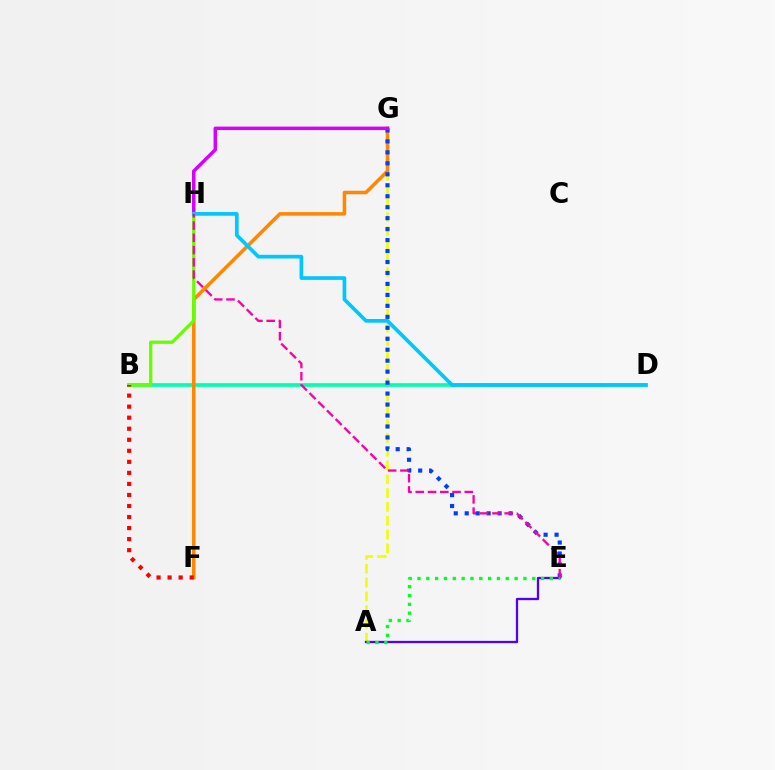{('A', 'G'): [{'color': '#eeff00', 'line_style': 'dashed', 'thickness': 1.87}], ('B', 'D'): [{'color': '#00ffaf', 'line_style': 'solid', 'thickness': 2.64}], ('A', 'E'): [{'color': '#4f00ff', 'line_style': 'solid', 'thickness': 1.65}, {'color': '#00ff27', 'line_style': 'dotted', 'thickness': 2.4}], ('F', 'G'): [{'color': '#ff8800', 'line_style': 'solid', 'thickness': 2.56}], ('E', 'G'): [{'color': '#003fff', 'line_style': 'dotted', 'thickness': 2.98}], ('G', 'H'): [{'color': '#d600ff', 'line_style': 'solid', 'thickness': 2.5}], ('B', 'H'): [{'color': '#66ff00', 'line_style': 'solid', 'thickness': 2.38}], ('D', 'H'): [{'color': '#00c7ff', 'line_style': 'solid', 'thickness': 2.66}], ('E', 'H'): [{'color': '#ff00a0', 'line_style': 'dashed', 'thickness': 1.66}], ('B', 'F'): [{'color': '#ff0000', 'line_style': 'dotted', 'thickness': 3.0}]}